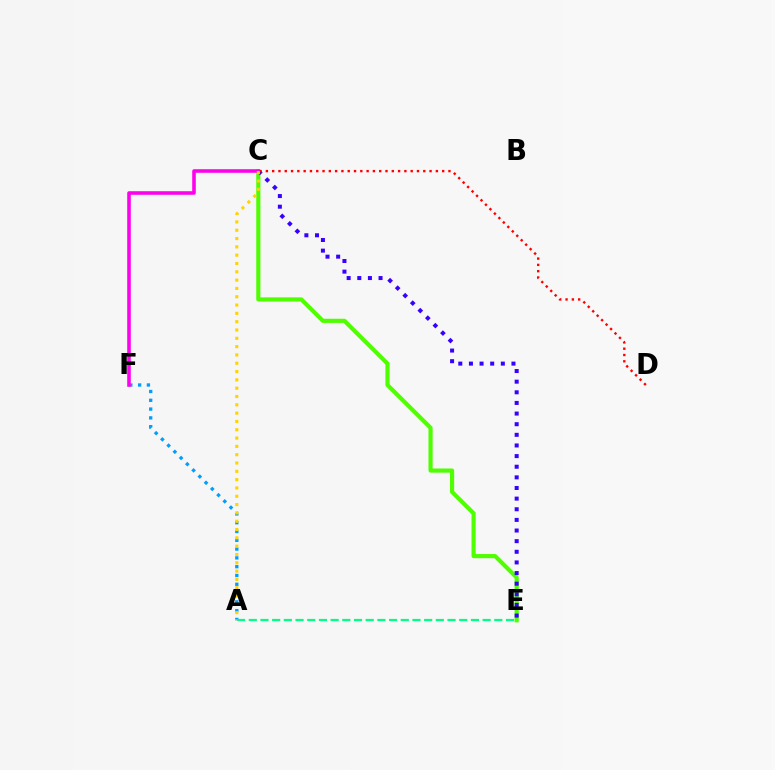{('C', 'E'): [{'color': '#4fff00', 'line_style': 'solid', 'thickness': 2.99}, {'color': '#3700ff', 'line_style': 'dotted', 'thickness': 2.89}], ('A', 'E'): [{'color': '#00ff86', 'line_style': 'dashed', 'thickness': 1.59}], ('A', 'F'): [{'color': '#009eff', 'line_style': 'dotted', 'thickness': 2.39}], ('C', 'D'): [{'color': '#ff0000', 'line_style': 'dotted', 'thickness': 1.71}], ('C', 'F'): [{'color': '#ff00ed', 'line_style': 'solid', 'thickness': 2.57}], ('A', 'C'): [{'color': '#ffd500', 'line_style': 'dotted', 'thickness': 2.26}]}